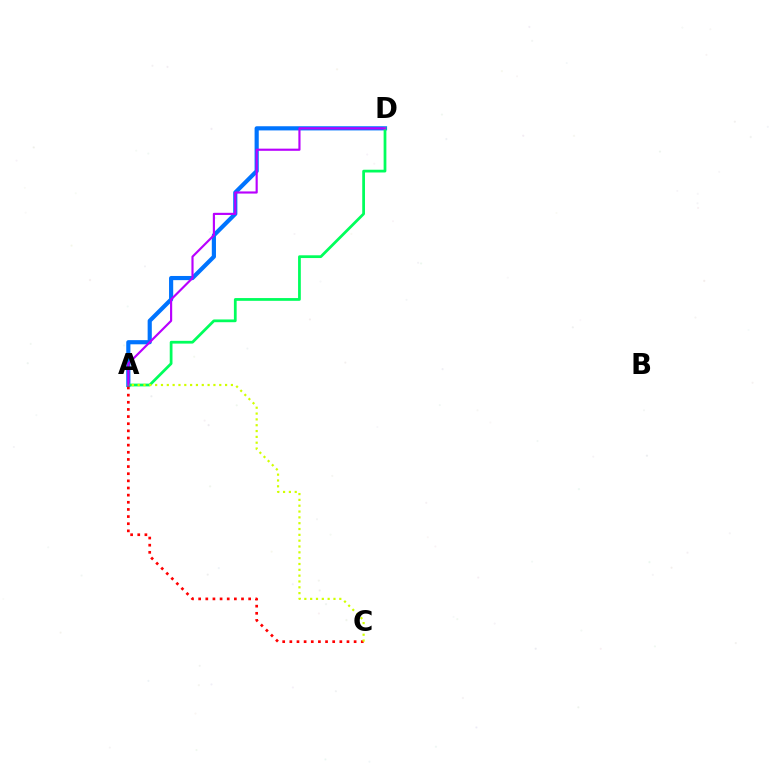{('A', 'D'): [{'color': '#0074ff', 'line_style': 'solid', 'thickness': 3.0}, {'color': '#00ff5c', 'line_style': 'solid', 'thickness': 1.98}, {'color': '#b900ff', 'line_style': 'solid', 'thickness': 1.55}], ('A', 'C'): [{'color': '#ff0000', 'line_style': 'dotted', 'thickness': 1.94}, {'color': '#d1ff00', 'line_style': 'dotted', 'thickness': 1.58}]}